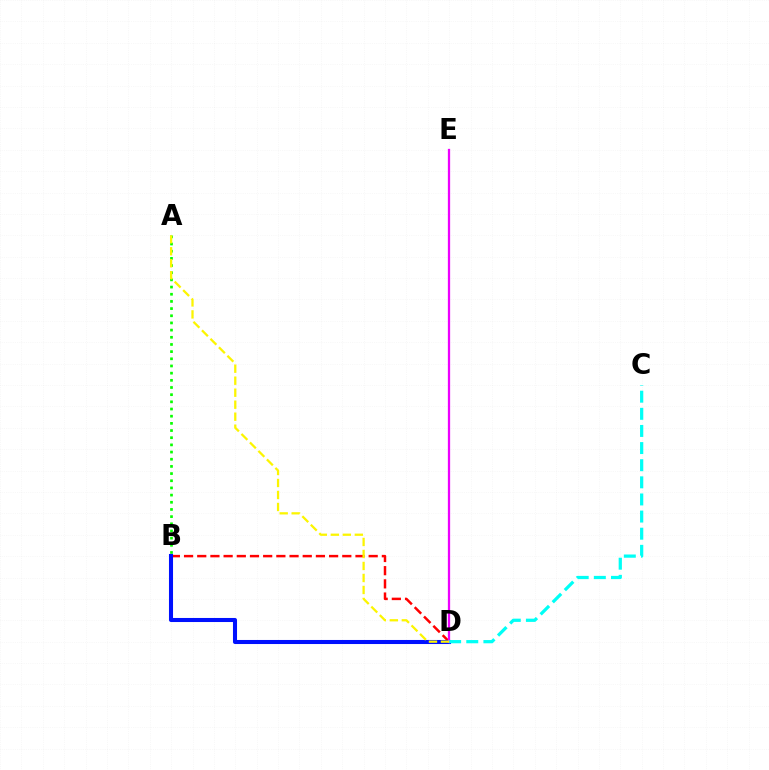{('B', 'D'): [{'color': '#ff0000', 'line_style': 'dashed', 'thickness': 1.79}, {'color': '#0010ff', 'line_style': 'solid', 'thickness': 2.93}], ('A', 'B'): [{'color': '#08ff00', 'line_style': 'dotted', 'thickness': 1.95}], ('D', 'E'): [{'color': '#ee00ff', 'line_style': 'solid', 'thickness': 1.64}], ('C', 'D'): [{'color': '#00fff6', 'line_style': 'dashed', 'thickness': 2.33}], ('A', 'D'): [{'color': '#fcf500', 'line_style': 'dashed', 'thickness': 1.63}]}